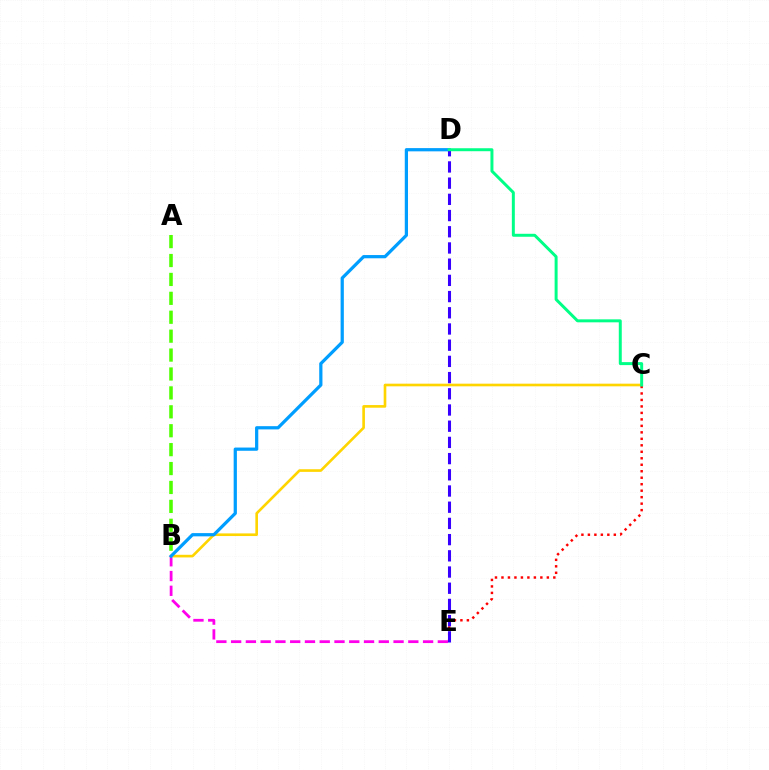{('B', 'E'): [{'color': '#ff00ed', 'line_style': 'dashed', 'thickness': 2.01}], ('B', 'C'): [{'color': '#ffd500', 'line_style': 'solid', 'thickness': 1.9}], ('B', 'D'): [{'color': '#009eff', 'line_style': 'solid', 'thickness': 2.33}], ('A', 'B'): [{'color': '#4fff00', 'line_style': 'dashed', 'thickness': 2.57}], ('C', 'E'): [{'color': '#ff0000', 'line_style': 'dotted', 'thickness': 1.76}], ('D', 'E'): [{'color': '#3700ff', 'line_style': 'dashed', 'thickness': 2.2}], ('C', 'D'): [{'color': '#00ff86', 'line_style': 'solid', 'thickness': 2.14}]}